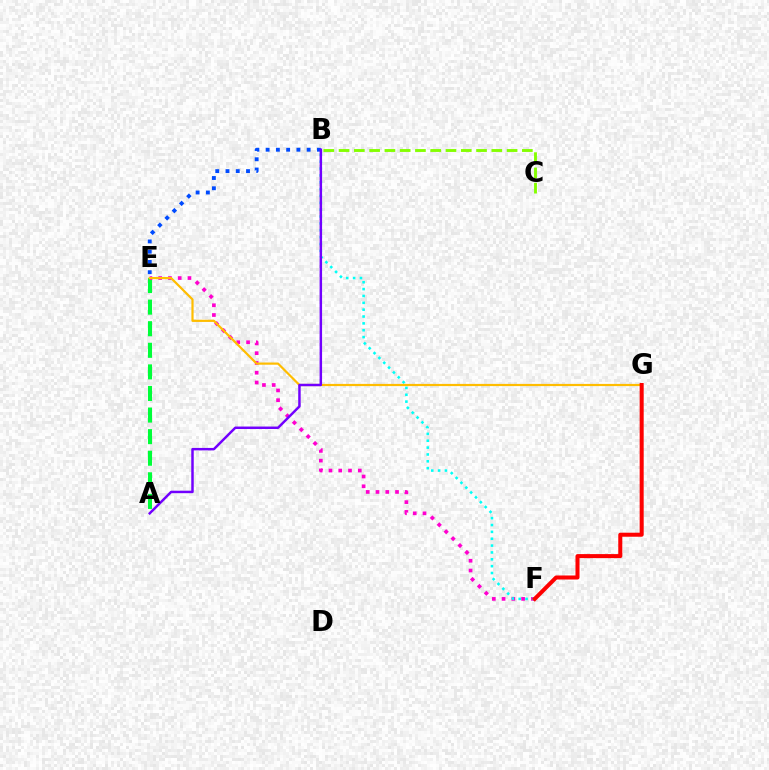{('A', 'E'): [{'color': '#00ff39', 'line_style': 'dashed', 'thickness': 2.93}], ('B', 'E'): [{'color': '#004bff', 'line_style': 'dotted', 'thickness': 2.79}], ('E', 'F'): [{'color': '#ff00cf', 'line_style': 'dotted', 'thickness': 2.66}], ('B', 'C'): [{'color': '#84ff00', 'line_style': 'dashed', 'thickness': 2.07}], ('B', 'F'): [{'color': '#00fff6', 'line_style': 'dotted', 'thickness': 1.86}], ('E', 'G'): [{'color': '#ffbd00', 'line_style': 'solid', 'thickness': 1.58}], ('F', 'G'): [{'color': '#ff0000', 'line_style': 'solid', 'thickness': 2.9}], ('A', 'B'): [{'color': '#7200ff', 'line_style': 'solid', 'thickness': 1.78}]}